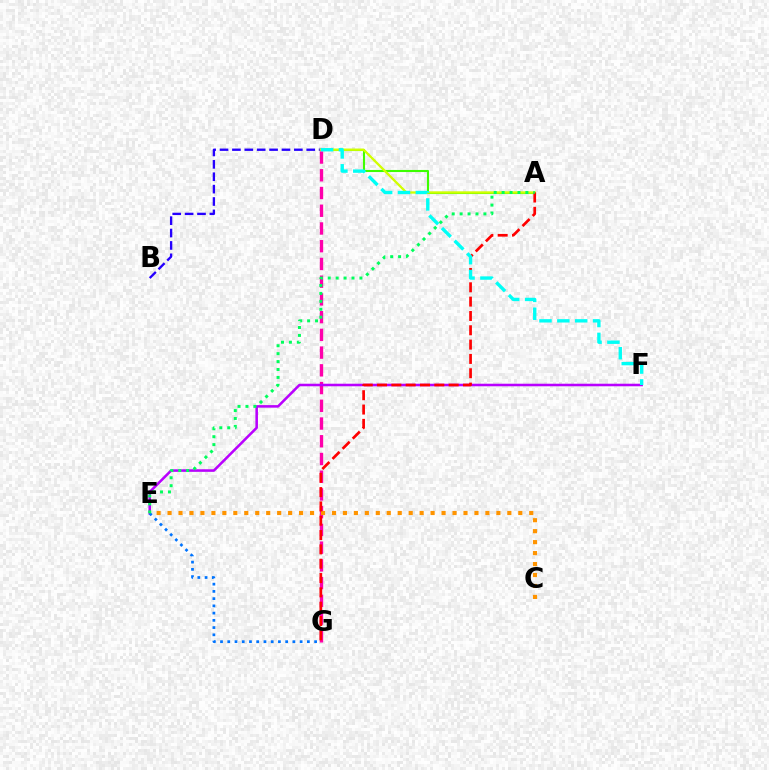{('A', 'D'): [{'color': '#3dff00', 'line_style': 'solid', 'thickness': 1.51}, {'color': '#d1ff00', 'line_style': 'solid', 'thickness': 1.67}], ('B', 'D'): [{'color': '#2500ff', 'line_style': 'dashed', 'thickness': 1.68}], ('D', 'G'): [{'color': '#ff00ac', 'line_style': 'dashed', 'thickness': 2.41}], ('C', 'E'): [{'color': '#ff9400', 'line_style': 'dotted', 'thickness': 2.98}], ('E', 'F'): [{'color': '#b900ff', 'line_style': 'solid', 'thickness': 1.84}], ('E', 'G'): [{'color': '#0074ff', 'line_style': 'dotted', 'thickness': 1.97}], ('A', 'G'): [{'color': '#ff0000', 'line_style': 'dashed', 'thickness': 1.95}], ('A', 'E'): [{'color': '#00ff5c', 'line_style': 'dotted', 'thickness': 2.15}], ('D', 'F'): [{'color': '#00fff6', 'line_style': 'dashed', 'thickness': 2.43}]}